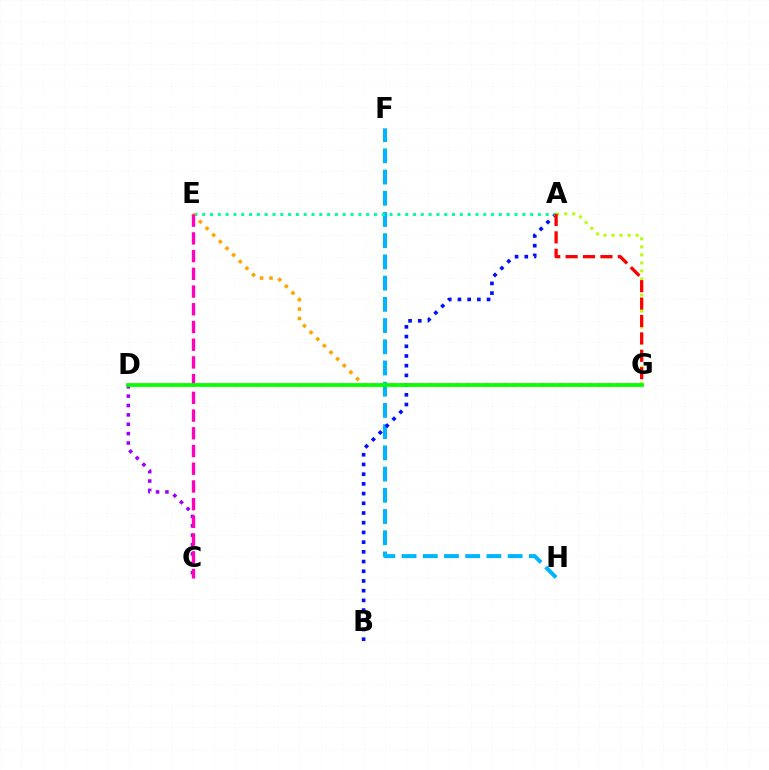{('F', 'H'): [{'color': '#00b5ff', 'line_style': 'dashed', 'thickness': 2.88}], ('A', 'B'): [{'color': '#0010ff', 'line_style': 'dotted', 'thickness': 2.64}], ('A', 'E'): [{'color': '#00ff9d', 'line_style': 'dotted', 'thickness': 2.12}], ('A', 'G'): [{'color': '#b3ff00', 'line_style': 'dotted', 'thickness': 2.18}, {'color': '#ff0000', 'line_style': 'dashed', 'thickness': 2.36}], ('E', 'G'): [{'color': '#ffa500', 'line_style': 'dotted', 'thickness': 2.55}], ('C', 'D'): [{'color': '#9b00ff', 'line_style': 'dotted', 'thickness': 2.55}], ('C', 'E'): [{'color': '#ff00bd', 'line_style': 'dashed', 'thickness': 2.41}], ('D', 'G'): [{'color': '#08ff00', 'line_style': 'solid', 'thickness': 2.72}]}